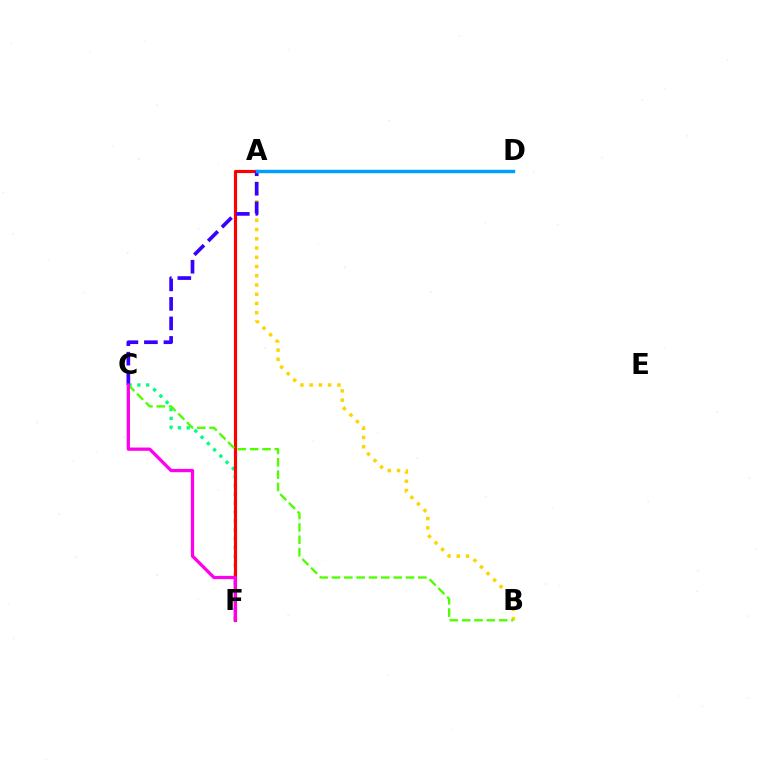{('C', 'F'): [{'color': '#00ff86', 'line_style': 'dotted', 'thickness': 2.41}, {'color': '#ff00ed', 'line_style': 'solid', 'thickness': 2.35}], ('A', 'B'): [{'color': '#ffd500', 'line_style': 'dotted', 'thickness': 2.51}], ('A', 'F'): [{'color': '#ff0000', 'line_style': 'solid', 'thickness': 2.27}], ('A', 'C'): [{'color': '#3700ff', 'line_style': 'dashed', 'thickness': 2.65}], ('A', 'D'): [{'color': '#009eff', 'line_style': 'solid', 'thickness': 2.48}], ('B', 'C'): [{'color': '#4fff00', 'line_style': 'dashed', 'thickness': 1.68}]}